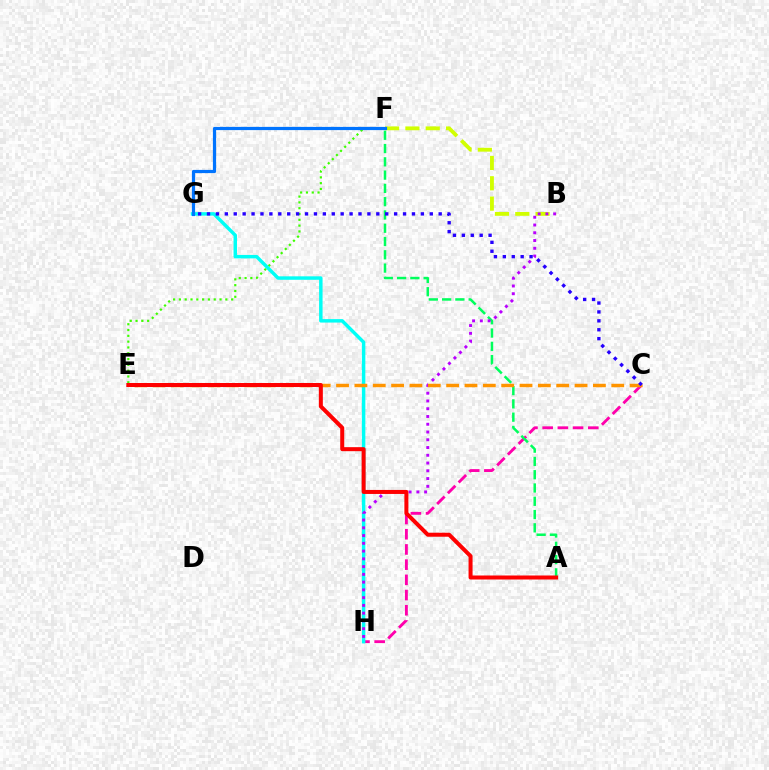{('E', 'F'): [{'color': '#3dff00', 'line_style': 'dotted', 'thickness': 1.58}], ('B', 'F'): [{'color': '#d1ff00', 'line_style': 'dashed', 'thickness': 2.76}], ('C', 'H'): [{'color': '#ff00ac', 'line_style': 'dashed', 'thickness': 2.07}], ('G', 'H'): [{'color': '#00fff6', 'line_style': 'solid', 'thickness': 2.49}], ('A', 'F'): [{'color': '#00ff5c', 'line_style': 'dashed', 'thickness': 1.8}], ('B', 'H'): [{'color': '#b900ff', 'line_style': 'dotted', 'thickness': 2.11}], ('F', 'G'): [{'color': '#0074ff', 'line_style': 'solid', 'thickness': 2.31}], ('C', 'E'): [{'color': '#ff9400', 'line_style': 'dashed', 'thickness': 2.49}], ('A', 'E'): [{'color': '#ff0000', 'line_style': 'solid', 'thickness': 2.89}], ('C', 'G'): [{'color': '#2500ff', 'line_style': 'dotted', 'thickness': 2.42}]}